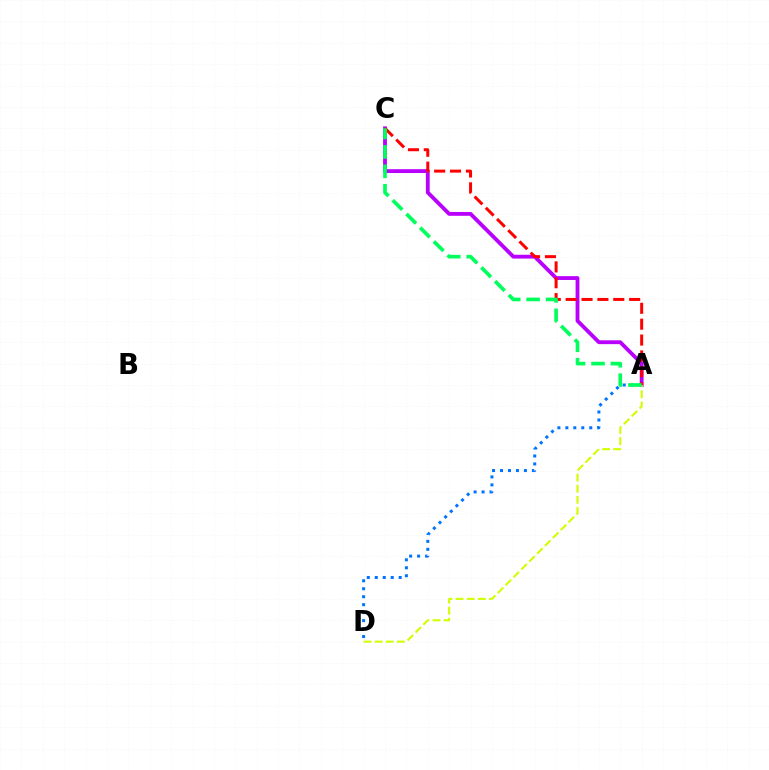{('A', 'C'): [{'color': '#b900ff', 'line_style': 'solid', 'thickness': 2.76}, {'color': '#ff0000', 'line_style': 'dashed', 'thickness': 2.16}, {'color': '#00ff5c', 'line_style': 'dashed', 'thickness': 2.64}], ('A', 'D'): [{'color': '#0074ff', 'line_style': 'dotted', 'thickness': 2.16}, {'color': '#d1ff00', 'line_style': 'dashed', 'thickness': 1.51}]}